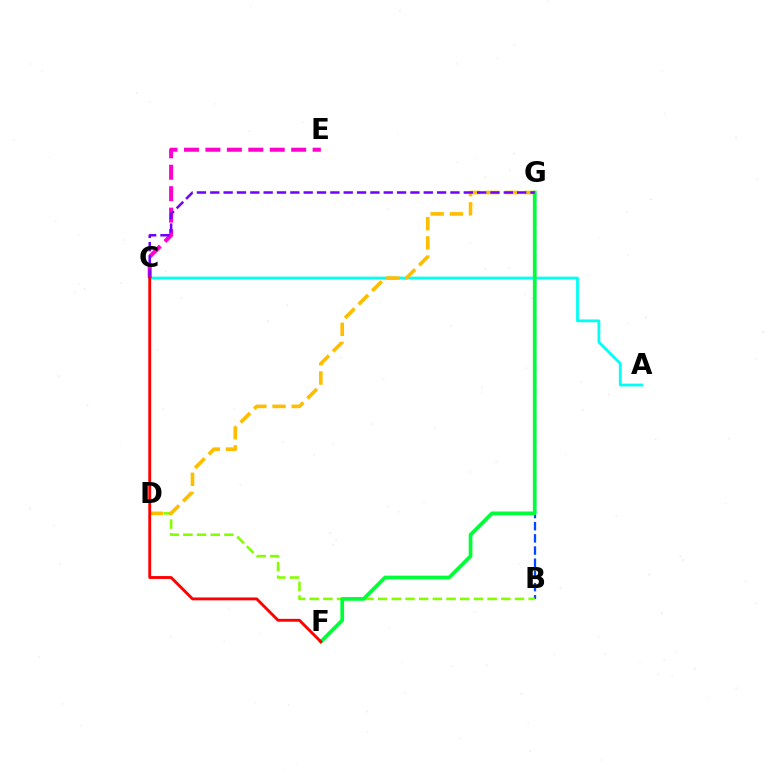{('A', 'C'): [{'color': '#00fff6', 'line_style': 'solid', 'thickness': 2.02}], ('C', 'E'): [{'color': '#ff00cf', 'line_style': 'dashed', 'thickness': 2.91}], ('B', 'G'): [{'color': '#004bff', 'line_style': 'dashed', 'thickness': 1.66}], ('B', 'D'): [{'color': '#84ff00', 'line_style': 'dashed', 'thickness': 1.86}], ('D', 'G'): [{'color': '#ffbd00', 'line_style': 'dashed', 'thickness': 2.61}], ('F', 'G'): [{'color': '#00ff39', 'line_style': 'solid', 'thickness': 2.67}], ('C', 'G'): [{'color': '#7200ff', 'line_style': 'dashed', 'thickness': 1.81}], ('C', 'F'): [{'color': '#ff0000', 'line_style': 'solid', 'thickness': 2.07}]}